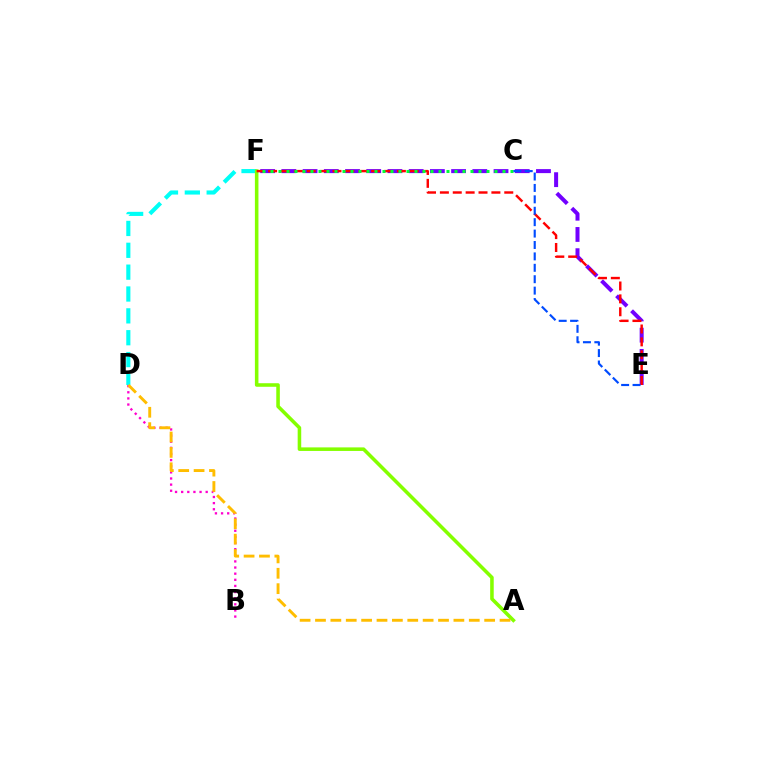{('B', 'D'): [{'color': '#ff00cf', 'line_style': 'dotted', 'thickness': 1.67}], ('D', 'F'): [{'color': '#00fff6', 'line_style': 'dashed', 'thickness': 2.97}], ('A', 'F'): [{'color': '#84ff00', 'line_style': 'solid', 'thickness': 2.56}], ('E', 'F'): [{'color': '#7200ff', 'line_style': 'dashed', 'thickness': 2.88}, {'color': '#ff0000', 'line_style': 'dashed', 'thickness': 1.75}], ('A', 'D'): [{'color': '#ffbd00', 'line_style': 'dashed', 'thickness': 2.09}], ('C', 'F'): [{'color': '#00ff39', 'line_style': 'dotted', 'thickness': 2.17}], ('C', 'E'): [{'color': '#004bff', 'line_style': 'dashed', 'thickness': 1.55}]}